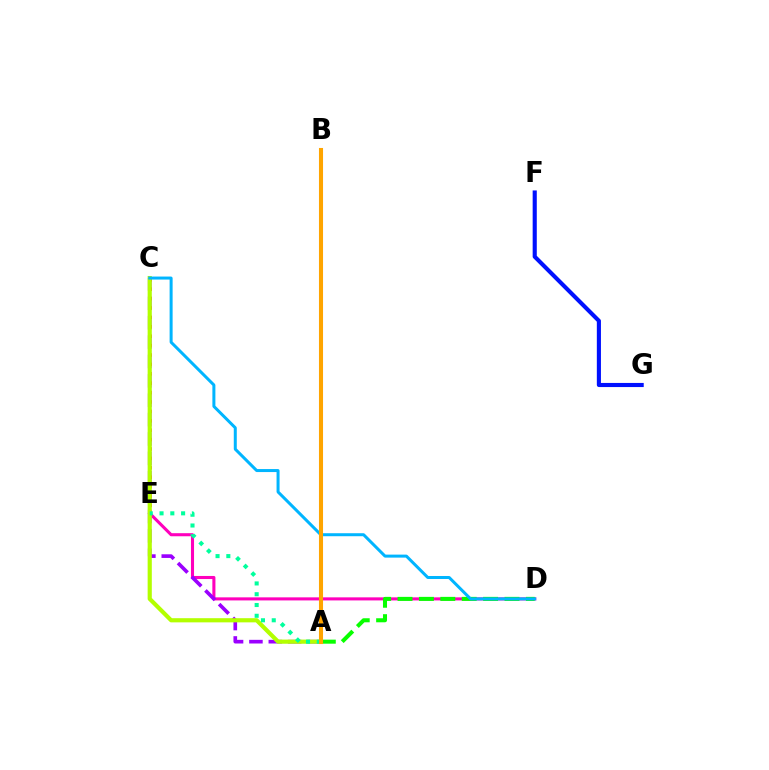{('D', 'E'): [{'color': '#ff00bd', 'line_style': 'solid', 'thickness': 2.22}], ('A', 'C'): [{'color': '#9b00ff', 'line_style': 'dashed', 'thickness': 2.63}, {'color': '#b3ff00', 'line_style': 'solid', 'thickness': 3.0}], ('C', 'E'): [{'color': '#ff0000', 'line_style': 'dotted', 'thickness': 2.55}], ('A', 'E'): [{'color': '#00ff9d', 'line_style': 'dotted', 'thickness': 2.93}], ('F', 'G'): [{'color': '#0010ff', 'line_style': 'solid', 'thickness': 2.96}], ('A', 'D'): [{'color': '#08ff00', 'line_style': 'dashed', 'thickness': 2.91}], ('C', 'D'): [{'color': '#00b5ff', 'line_style': 'solid', 'thickness': 2.16}], ('A', 'B'): [{'color': '#ffa500', 'line_style': 'solid', 'thickness': 2.93}]}